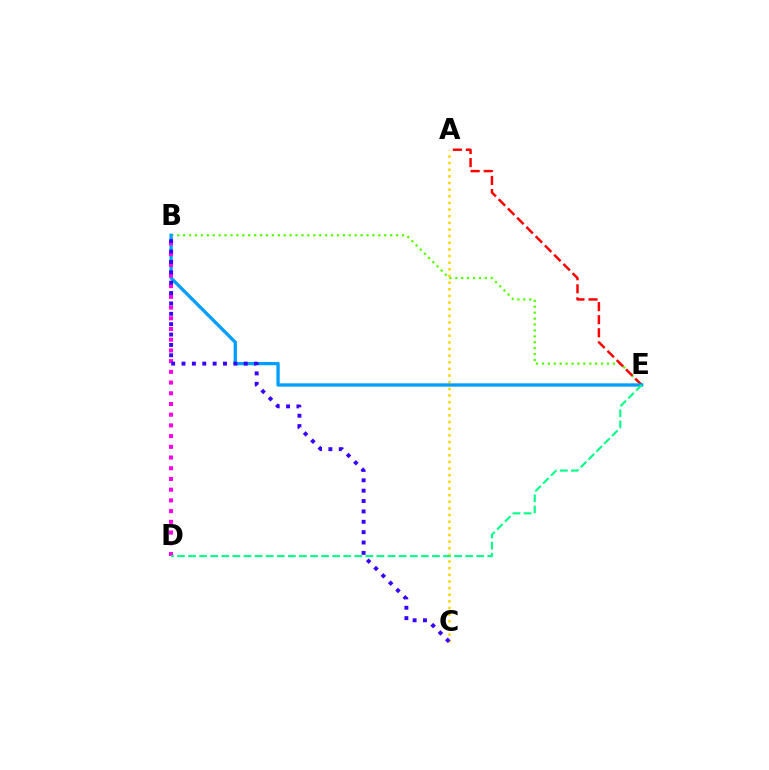{('B', 'E'): [{'color': '#4fff00', 'line_style': 'dotted', 'thickness': 1.61}, {'color': '#009eff', 'line_style': 'solid', 'thickness': 2.38}], ('A', 'E'): [{'color': '#ff0000', 'line_style': 'dashed', 'thickness': 1.78}], ('A', 'C'): [{'color': '#ffd500', 'line_style': 'dotted', 'thickness': 1.8}], ('B', 'D'): [{'color': '#ff00ed', 'line_style': 'dotted', 'thickness': 2.91}], ('D', 'E'): [{'color': '#00ff86', 'line_style': 'dashed', 'thickness': 1.51}], ('B', 'C'): [{'color': '#3700ff', 'line_style': 'dotted', 'thickness': 2.82}]}